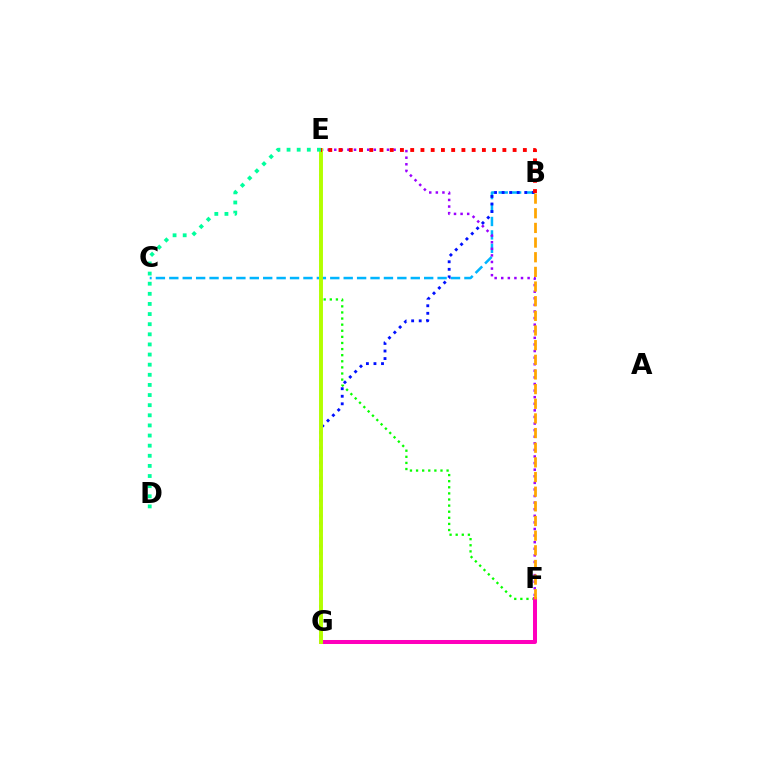{('B', 'C'): [{'color': '#00b5ff', 'line_style': 'dashed', 'thickness': 1.82}], ('E', 'F'): [{'color': '#9b00ff', 'line_style': 'dotted', 'thickness': 1.79}, {'color': '#08ff00', 'line_style': 'dotted', 'thickness': 1.66}], ('F', 'G'): [{'color': '#ff00bd', 'line_style': 'solid', 'thickness': 2.89}], ('B', 'G'): [{'color': '#0010ff', 'line_style': 'dotted', 'thickness': 2.05}], ('E', 'G'): [{'color': '#b3ff00', 'line_style': 'solid', 'thickness': 2.82}], ('B', 'E'): [{'color': '#ff0000', 'line_style': 'dotted', 'thickness': 2.78}], ('D', 'E'): [{'color': '#00ff9d', 'line_style': 'dotted', 'thickness': 2.75}], ('B', 'F'): [{'color': '#ffa500', 'line_style': 'dashed', 'thickness': 1.99}]}